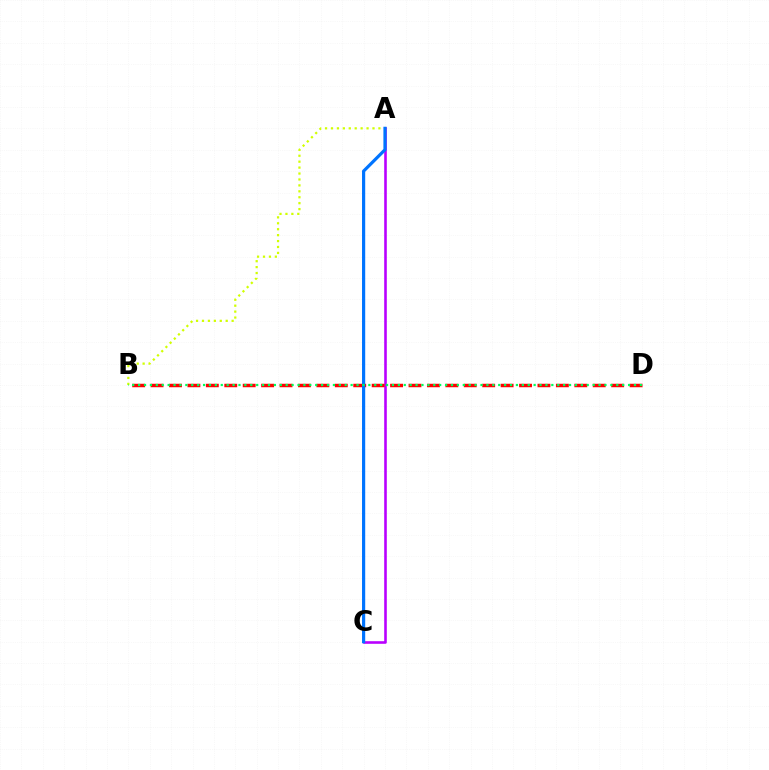{('A', 'C'): [{'color': '#b900ff', 'line_style': 'solid', 'thickness': 1.88}, {'color': '#0074ff', 'line_style': 'solid', 'thickness': 2.29}], ('A', 'B'): [{'color': '#d1ff00', 'line_style': 'dotted', 'thickness': 1.61}], ('B', 'D'): [{'color': '#ff0000', 'line_style': 'dashed', 'thickness': 2.5}, {'color': '#00ff5c', 'line_style': 'dotted', 'thickness': 1.6}]}